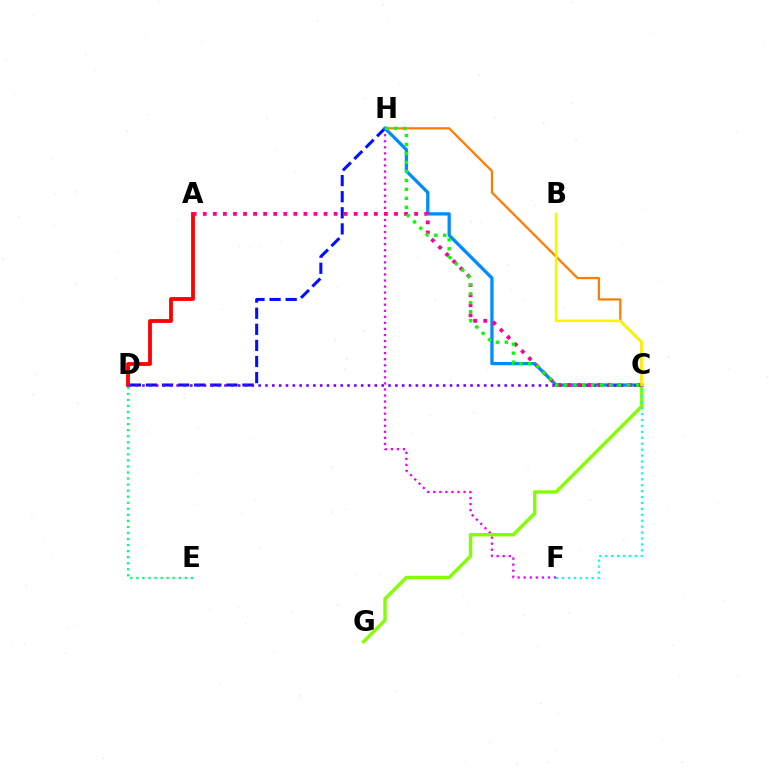{('F', 'H'): [{'color': '#ee00ff', 'line_style': 'dotted', 'thickness': 1.64}], ('C', 'H'): [{'color': '#ff7c00', 'line_style': 'solid', 'thickness': 1.62}, {'color': '#008cff', 'line_style': 'solid', 'thickness': 2.36}, {'color': '#08ff00', 'line_style': 'dotted', 'thickness': 2.44}], ('D', 'H'): [{'color': '#0010ff', 'line_style': 'dashed', 'thickness': 2.19}], ('C', 'G'): [{'color': '#84ff00', 'line_style': 'solid', 'thickness': 2.45}], ('A', 'D'): [{'color': '#ff0000', 'line_style': 'solid', 'thickness': 2.74}], ('C', 'D'): [{'color': '#7200ff', 'line_style': 'dotted', 'thickness': 1.86}], ('A', 'C'): [{'color': '#ff0094', 'line_style': 'dotted', 'thickness': 2.73}], ('D', 'E'): [{'color': '#00ff74', 'line_style': 'dotted', 'thickness': 1.64}], ('C', 'F'): [{'color': '#00fff6', 'line_style': 'dotted', 'thickness': 1.61}], ('B', 'C'): [{'color': '#fcf500', 'line_style': 'solid', 'thickness': 1.89}]}